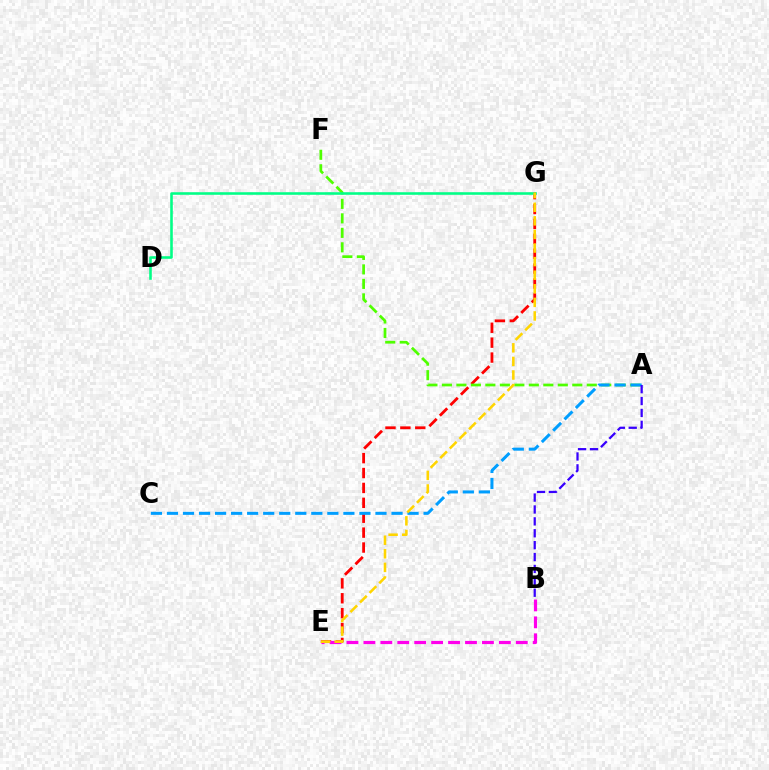{('E', 'G'): [{'color': '#ff0000', 'line_style': 'dashed', 'thickness': 2.02}, {'color': '#ffd500', 'line_style': 'dashed', 'thickness': 1.85}], ('A', 'F'): [{'color': '#4fff00', 'line_style': 'dashed', 'thickness': 1.97}], ('A', 'C'): [{'color': '#009eff', 'line_style': 'dashed', 'thickness': 2.18}], ('A', 'B'): [{'color': '#3700ff', 'line_style': 'dashed', 'thickness': 1.62}], ('B', 'E'): [{'color': '#ff00ed', 'line_style': 'dashed', 'thickness': 2.3}], ('D', 'G'): [{'color': '#00ff86', 'line_style': 'solid', 'thickness': 1.86}]}